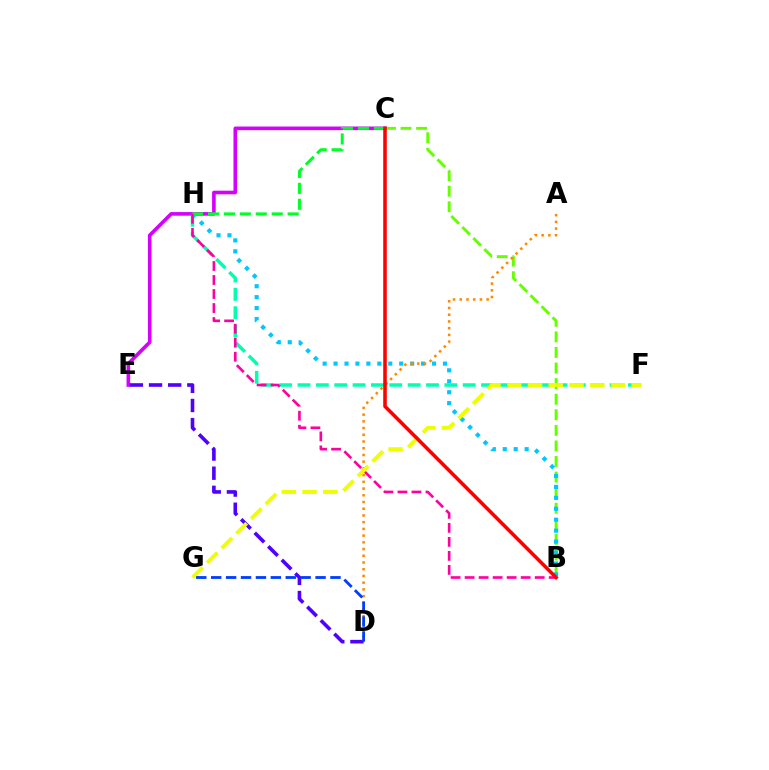{('C', 'E'): [{'color': '#d600ff', 'line_style': 'solid', 'thickness': 2.6}], ('B', 'C'): [{'color': '#66ff00', 'line_style': 'dashed', 'thickness': 2.12}, {'color': '#ff0000', 'line_style': 'solid', 'thickness': 2.56}], ('B', 'H'): [{'color': '#00c7ff', 'line_style': 'dotted', 'thickness': 2.97}, {'color': '#ff00a0', 'line_style': 'dashed', 'thickness': 1.9}], ('F', 'H'): [{'color': '#00ffaf', 'line_style': 'dashed', 'thickness': 2.49}], ('A', 'D'): [{'color': '#ff8800', 'line_style': 'dotted', 'thickness': 1.83}], ('C', 'H'): [{'color': '#00ff27', 'line_style': 'dashed', 'thickness': 2.16}], ('D', 'E'): [{'color': '#4f00ff', 'line_style': 'dashed', 'thickness': 2.6}], ('F', 'G'): [{'color': '#eeff00', 'line_style': 'dashed', 'thickness': 2.82}], ('D', 'G'): [{'color': '#003fff', 'line_style': 'dashed', 'thickness': 2.03}]}